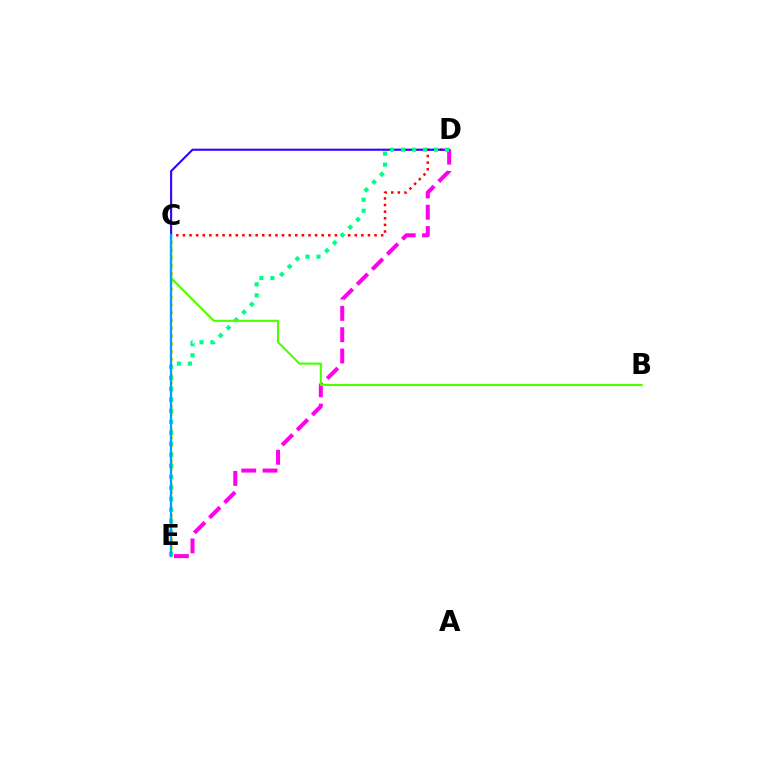{('D', 'E'): [{'color': '#ff00ed', 'line_style': 'dashed', 'thickness': 2.89}, {'color': '#00ff86', 'line_style': 'dotted', 'thickness': 2.99}], ('C', 'D'): [{'color': '#ff0000', 'line_style': 'dotted', 'thickness': 1.8}, {'color': '#3700ff', 'line_style': 'solid', 'thickness': 1.53}], ('C', 'E'): [{'color': '#ffd500', 'line_style': 'dotted', 'thickness': 2.12}, {'color': '#009eff', 'line_style': 'solid', 'thickness': 1.67}], ('B', 'C'): [{'color': '#4fff00', 'line_style': 'solid', 'thickness': 1.54}]}